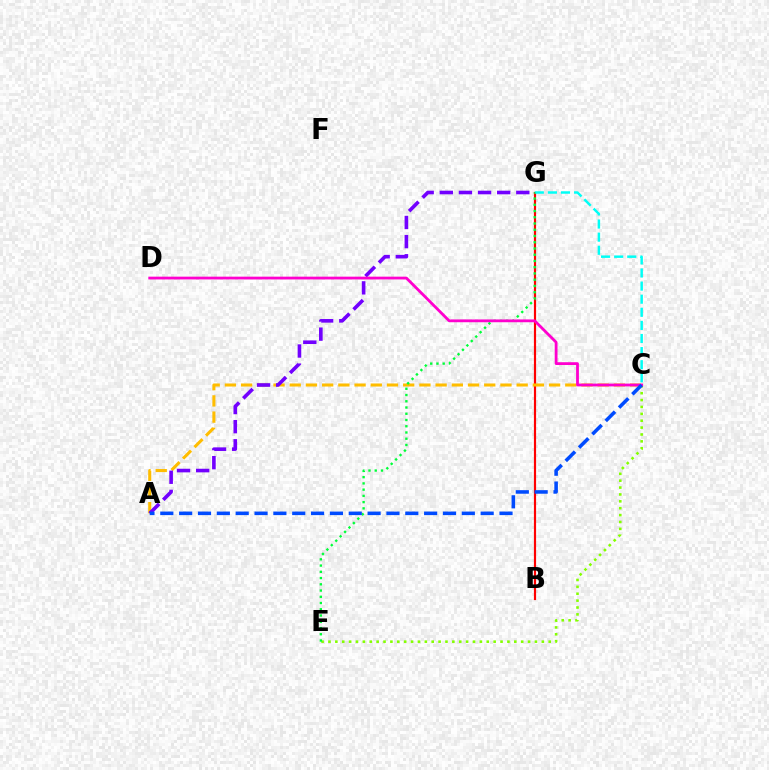{('B', 'G'): [{'color': '#ff0000', 'line_style': 'solid', 'thickness': 1.57}], ('C', 'E'): [{'color': '#84ff00', 'line_style': 'dotted', 'thickness': 1.87}], ('C', 'G'): [{'color': '#00fff6', 'line_style': 'dashed', 'thickness': 1.78}], ('A', 'C'): [{'color': '#ffbd00', 'line_style': 'dashed', 'thickness': 2.2}, {'color': '#004bff', 'line_style': 'dashed', 'thickness': 2.56}], ('E', 'G'): [{'color': '#00ff39', 'line_style': 'dotted', 'thickness': 1.7}], ('A', 'G'): [{'color': '#7200ff', 'line_style': 'dashed', 'thickness': 2.6}], ('C', 'D'): [{'color': '#ff00cf', 'line_style': 'solid', 'thickness': 2.01}]}